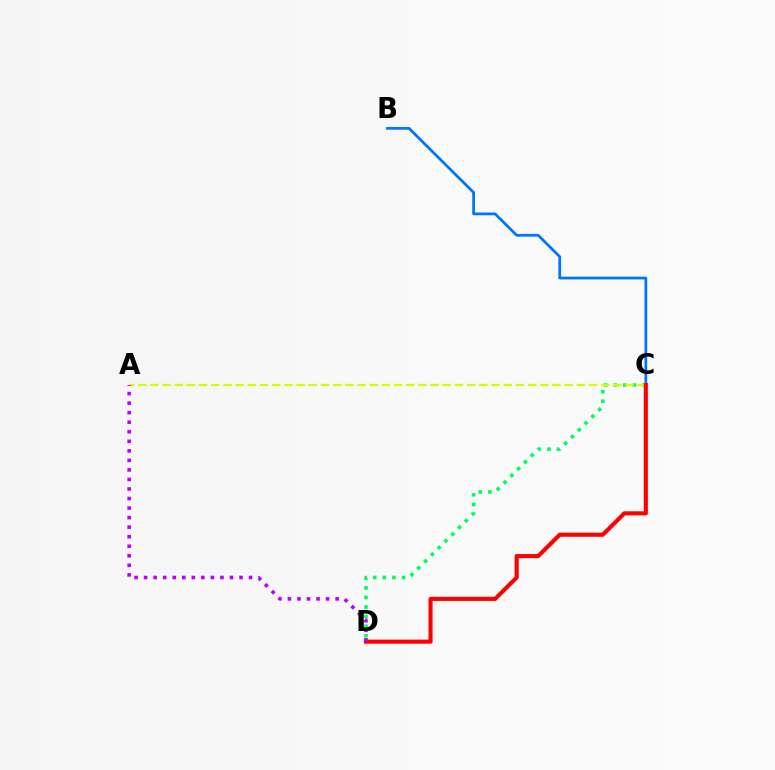{('C', 'D'): [{'color': '#00ff5c', 'line_style': 'dotted', 'thickness': 2.6}, {'color': '#ff0000', 'line_style': 'solid', 'thickness': 2.94}], ('A', 'C'): [{'color': '#d1ff00', 'line_style': 'dashed', 'thickness': 1.66}], ('B', 'C'): [{'color': '#0074ff', 'line_style': 'solid', 'thickness': 1.98}], ('A', 'D'): [{'color': '#b900ff', 'line_style': 'dotted', 'thickness': 2.59}]}